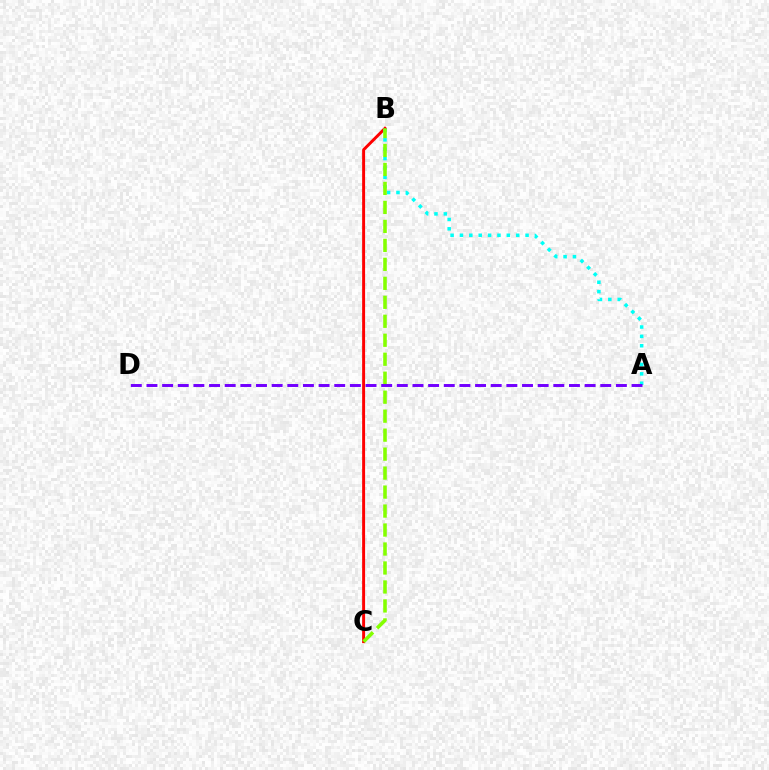{('B', 'C'): [{'color': '#ff0000', 'line_style': 'solid', 'thickness': 2.12}, {'color': '#84ff00', 'line_style': 'dashed', 'thickness': 2.58}], ('A', 'B'): [{'color': '#00fff6', 'line_style': 'dotted', 'thickness': 2.55}], ('A', 'D'): [{'color': '#7200ff', 'line_style': 'dashed', 'thickness': 2.13}]}